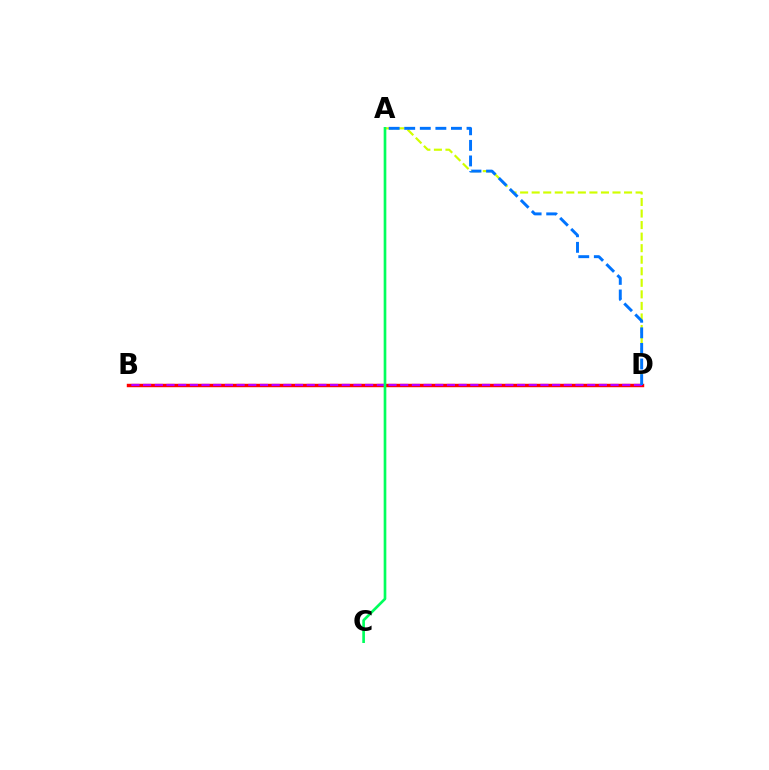{('B', 'D'): [{'color': '#ff0000', 'line_style': 'solid', 'thickness': 2.47}, {'color': '#b900ff', 'line_style': 'dashed', 'thickness': 1.59}], ('A', 'D'): [{'color': '#d1ff00', 'line_style': 'dashed', 'thickness': 1.57}, {'color': '#0074ff', 'line_style': 'dashed', 'thickness': 2.12}], ('A', 'C'): [{'color': '#00ff5c', 'line_style': 'solid', 'thickness': 1.92}]}